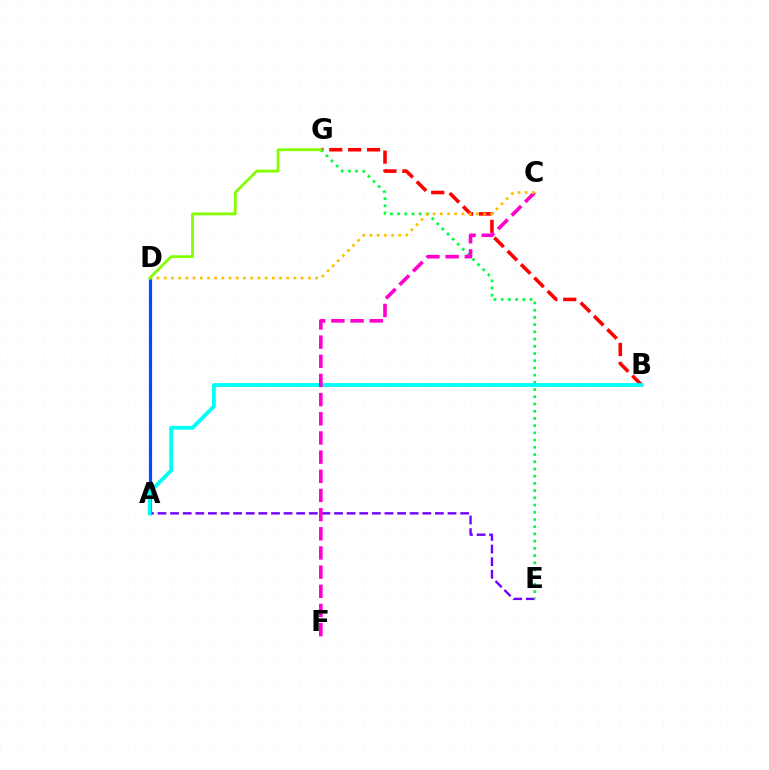{('A', 'D'): [{'color': '#004bff', 'line_style': 'solid', 'thickness': 2.3}], ('A', 'E'): [{'color': '#7200ff', 'line_style': 'dashed', 'thickness': 1.71}], ('B', 'G'): [{'color': '#ff0000', 'line_style': 'dashed', 'thickness': 2.57}], ('E', 'G'): [{'color': '#00ff39', 'line_style': 'dotted', 'thickness': 1.96}], ('A', 'B'): [{'color': '#00fff6', 'line_style': 'solid', 'thickness': 2.73}], ('C', 'F'): [{'color': '#ff00cf', 'line_style': 'dashed', 'thickness': 2.6}], ('C', 'D'): [{'color': '#ffbd00', 'line_style': 'dotted', 'thickness': 1.96}], ('D', 'G'): [{'color': '#84ff00', 'line_style': 'solid', 'thickness': 2.01}]}